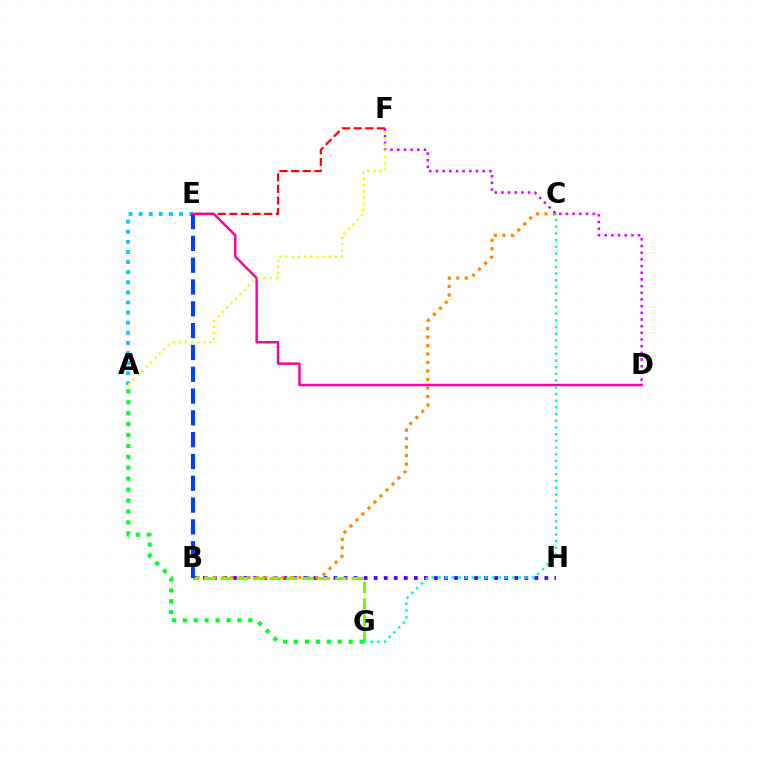{('B', 'H'): [{'color': '#4f00ff', 'line_style': 'dotted', 'thickness': 2.73}], ('B', 'C'): [{'color': '#ff8800', 'line_style': 'dotted', 'thickness': 2.31}], ('A', 'E'): [{'color': '#00c7ff', 'line_style': 'dotted', 'thickness': 2.75}], ('E', 'F'): [{'color': '#ff0000', 'line_style': 'dashed', 'thickness': 1.58}], ('B', 'G'): [{'color': '#66ff00', 'line_style': 'dashed', 'thickness': 2.23}], ('D', 'F'): [{'color': '#d600ff', 'line_style': 'dotted', 'thickness': 1.81}], ('B', 'E'): [{'color': '#003fff', 'line_style': 'dashed', 'thickness': 2.96}], ('D', 'E'): [{'color': '#ff00a0', 'line_style': 'solid', 'thickness': 1.77}], ('A', 'G'): [{'color': '#00ff27', 'line_style': 'dotted', 'thickness': 2.97}], ('C', 'G'): [{'color': '#00ffaf', 'line_style': 'dotted', 'thickness': 1.82}], ('A', 'F'): [{'color': '#eeff00', 'line_style': 'dotted', 'thickness': 1.68}]}